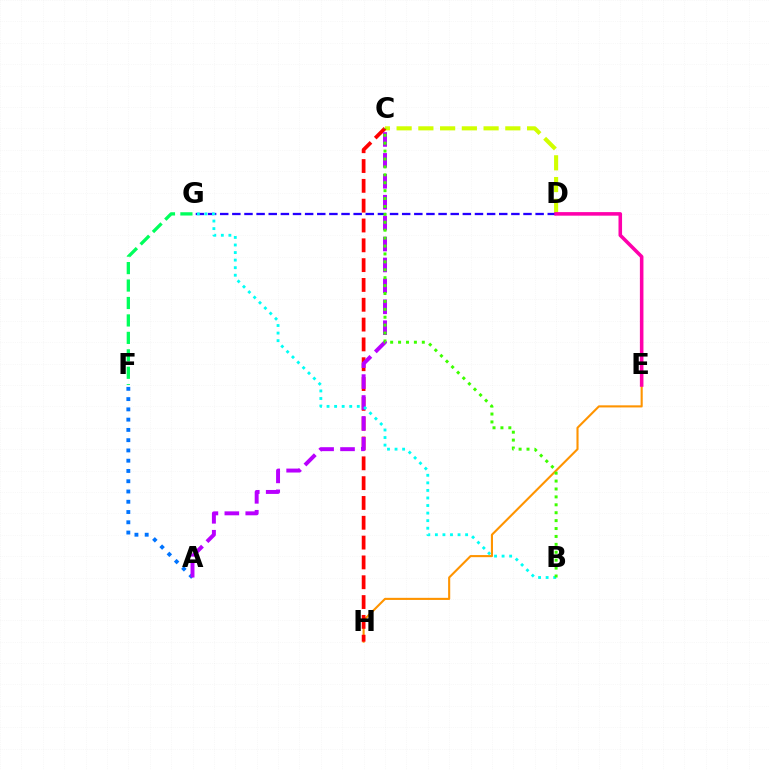{('C', 'D'): [{'color': '#d1ff00', 'line_style': 'dashed', 'thickness': 2.95}], ('E', 'H'): [{'color': '#ff9400', 'line_style': 'solid', 'thickness': 1.51}], ('D', 'G'): [{'color': '#2500ff', 'line_style': 'dashed', 'thickness': 1.65}], ('A', 'F'): [{'color': '#0074ff', 'line_style': 'dotted', 'thickness': 2.79}], ('C', 'H'): [{'color': '#ff0000', 'line_style': 'dashed', 'thickness': 2.69}], ('D', 'E'): [{'color': '#ff00ac', 'line_style': 'solid', 'thickness': 2.56}], ('A', 'C'): [{'color': '#b900ff', 'line_style': 'dashed', 'thickness': 2.84}], ('F', 'G'): [{'color': '#00ff5c', 'line_style': 'dashed', 'thickness': 2.37}], ('B', 'G'): [{'color': '#00fff6', 'line_style': 'dotted', 'thickness': 2.05}], ('B', 'C'): [{'color': '#3dff00', 'line_style': 'dotted', 'thickness': 2.15}]}